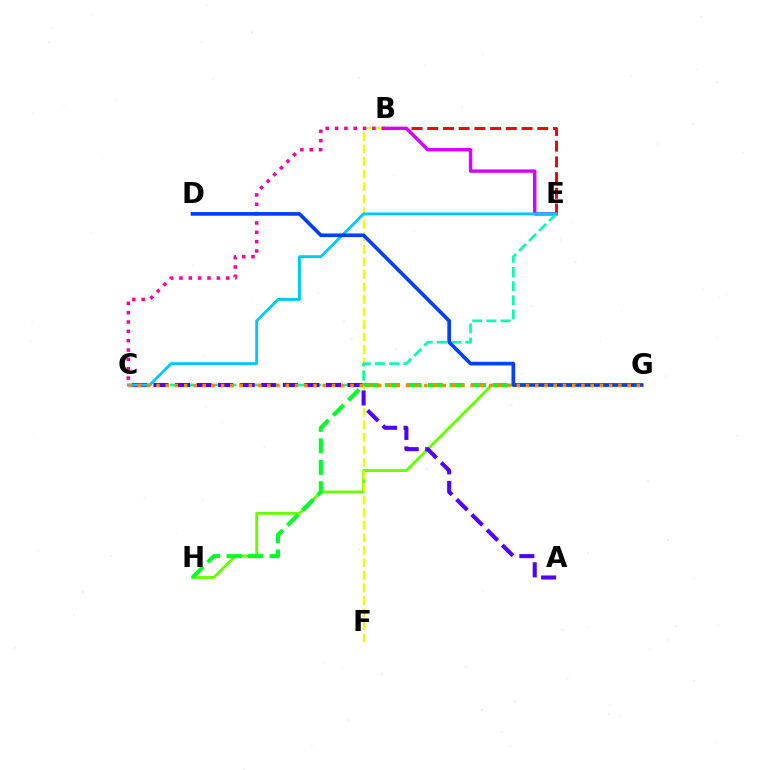{('G', 'H'): [{'color': '#66ff00', 'line_style': 'solid', 'thickness': 2.06}, {'color': '#00ff27', 'line_style': 'dashed', 'thickness': 2.92}], ('B', 'E'): [{'color': '#ff0000', 'line_style': 'dashed', 'thickness': 2.13}, {'color': '#d600ff', 'line_style': 'solid', 'thickness': 2.45}], ('B', 'F'): [{'color': '#eeff00', 'line_style': 'dashed', 'thickness': 1.7}], ('C', 'E'): [{'color': '#00ffaf', 'line_style': 'dashed', 'thickness': 1.92}, {'color': '#00c7ff', 'line_style': 'solid', 'thickness': 2.06}], ('B', 'C'): [{'color': '#ff00a0', 'line_style': 'dotted', 'thickness': 2.54}], ('A', 'C'): [{'color': '#4f00ff', 'line_style': 'dashed', 'thickness': 2.93}], ('D', 'G'): [{'color': '#003fff', 'line_style': 'solid', 'thickness': 2.64}], ('C', 'G'): [{'color': '#ff8800', 'line_style': 'dotted', 'thickness': 2.51}]}